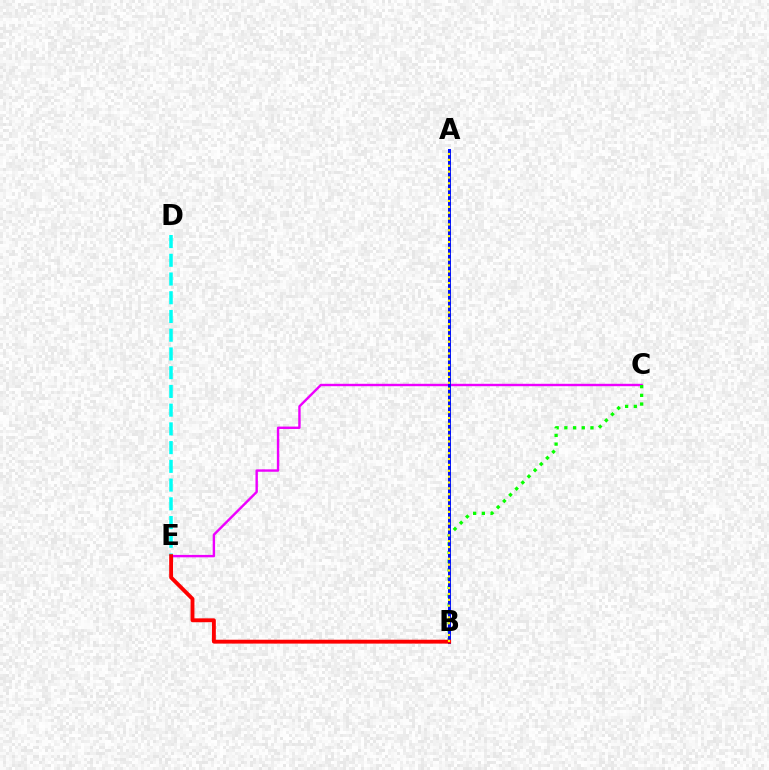{('C', 'E'): [{'color': '#ee00ff', 'line_style': 'solid', 'thickness': 1.73}], ('B', 'C'): [{'color': '#08ff00', 'line_style': 'dotted', 'thickness': 2.36}], ('A', 'B'): [{'color': '#0010ff', 'line_style': 'solid', 'thickness': 2.16}, {'color': '#fcf500', 'line_style': 'dotted', 'thickness': 1.59}], ('D', 'E'): [{'color': '#00fff6', 'line_style': 'dashed', 'thickness': 2.55}], ('B', 'E'): [{'color': '#ff0000', 'line_style': 'solid', 'thickness': 2.78}]}